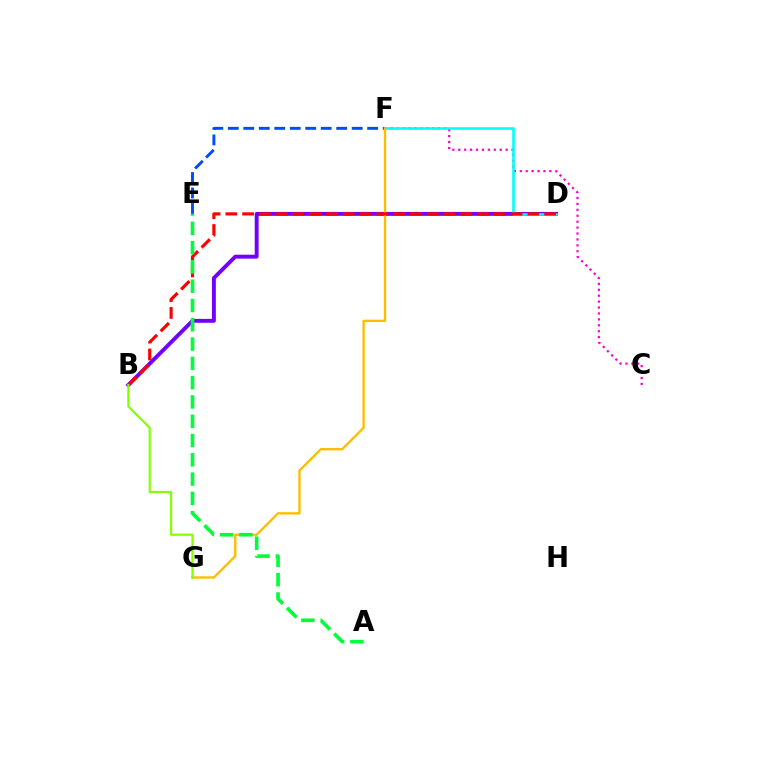{('B', 'D'): [{'color': '#7200ff', 'line_style': 'solid', 'thickness': 2.81}, {'color': '#ff0000', 'line_style': 'dashed', 'thickness': 2.28}], ('E', 'F'): [{'color': '#004bff', 'line_style': 'dashed', 'thickness': 2.1}], ('C', 'F'): [{'color': '#ff00cf', 'line_style': 'dotted', 'thickness': 1.61}], ('D', 'F'): [{'color': '#00fff6', 'line_style': 'solid', 'thickness': 1.86}], ('F', 'G'): [{'color': '#ffbd00', 'line_style': 'solid', 'thickness': 1.69}], ('A', 'E'): [{'color': '#00ff39', 'line_style': 'dashed', 'thickness': 2.62}], ('B', 'G'): [{'color': '#84ff00', 'line_style': 'solid', 'thickness': 1.56}]}